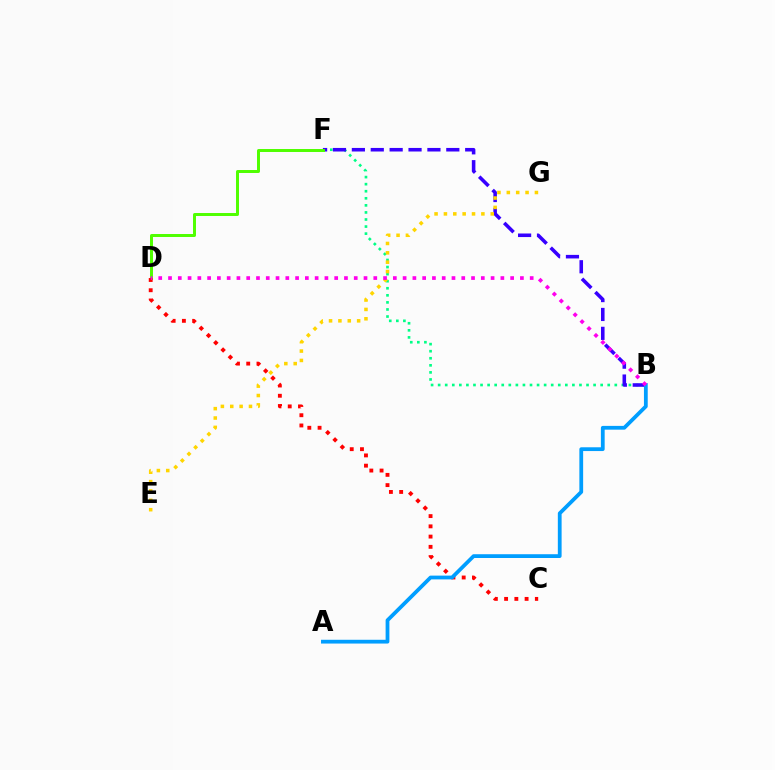{('B', 'F'): [{'color': '#00ff86', 'line_style': 'dotted', 'thickness': 1.92}, {'color': '#3700ff', 'line_style': 'dashed', 'thickness': 2.57}], ('D', 'F'): [{'color': '#4fff00', 'line_style': 'solid', 'thickness': 2.14}], ('E', 'G'): [{'color': '#ffd500', 'line_style': 'dotted', 'thickness': 2.54}], ('C', 'D'): [{'color': '#ff0000', 'line_style': 'dotted', 'thickness': 2.78}], ('A', 'B'): [{'color': '#009eff', 'line_style': 'solid', 'thickness': 2.72}], ('B', 'D'): [{'color': '#ff00ed', 'line_style': 'dotted', 'thickness': 2.66}]}